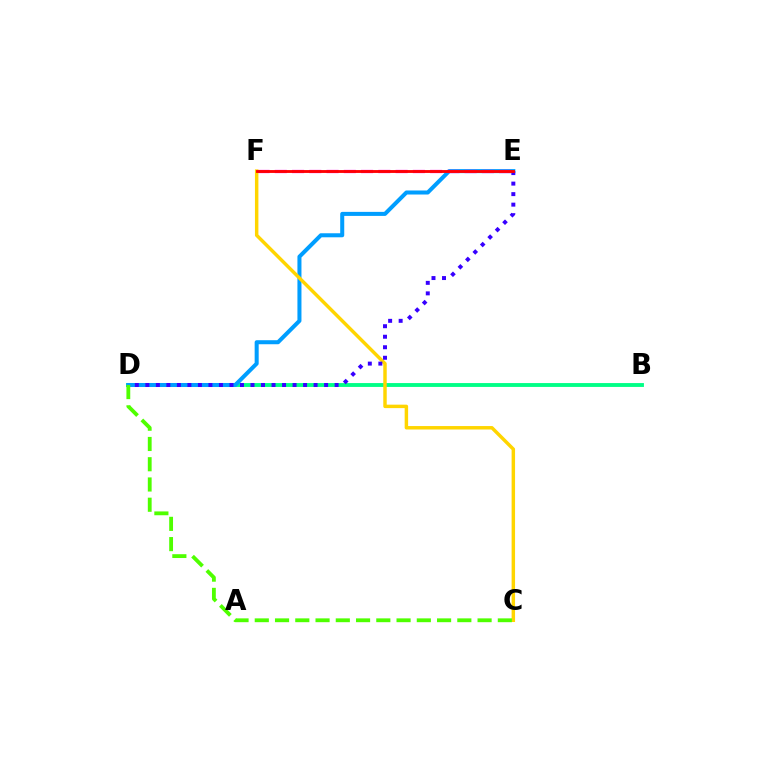{('B', 'D'): [{'color': '#00ff86', 'line_style': 'solid', 'thickness': 2.78}], ('D', 'E'): [{'color': '#009eff', 'line_style': 'solid', 'thickness': 2.9}, {'color': '#3700ff', 'line_style': 'dotted', 'thickness': 2.86}], ('E', 'F'): [{'color': '#ff00ed', 'line_style': 'dashed', 'thickness': 2.34}, {'color': '#ff0000', 'line_style': 'solid', 'thickness': 2.06}], ('C', 'F'): [{'color': '#ffd500', 'line_style': 'solid', 'thickness': 2.49}], ('C', 'D'): [{'color': '#4fff00', 'line_style': 'dashed', 'thickness': 2.75}]}